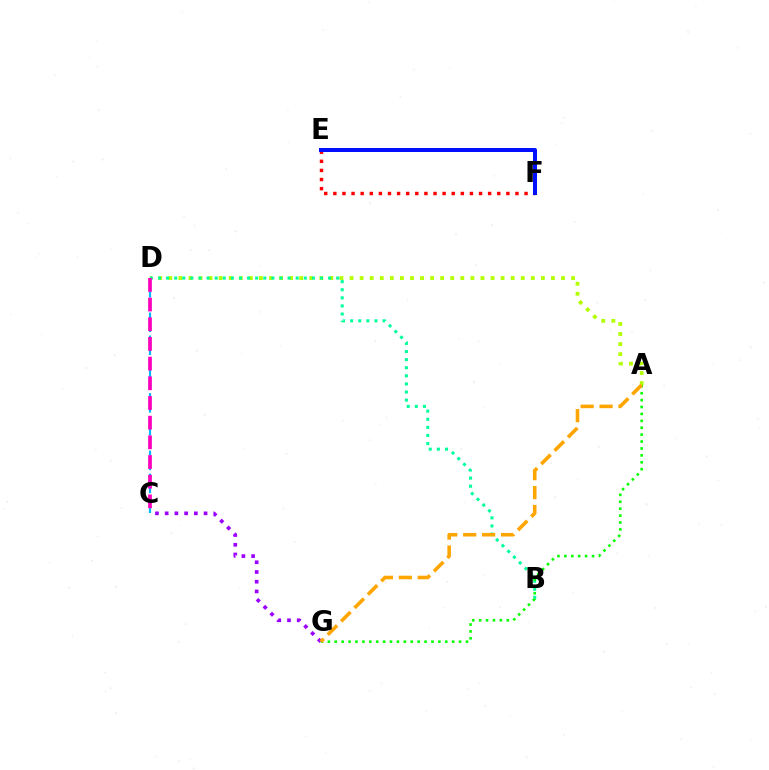{('A', 'D'): [{'color': '#b3ff00', 'line_style': 'dotted', 'thickness': 2.74}], ('B', 'D'): [{'color': '#00ff9d', 'line_style': 'dotted', 'thickness': 2.2}], ('E', 'F'): [{'color': '#ff0000', 'line_style': 'dotted', 'thickness': 2.47}, {'color': '#0010ff', 'line_style': 'solid', 'thickness': 2.89}], ('C', 'G'): [{'color': '#9b00ff', 'line_style': 'dotted', 'thickness': 2.64}], ('A', 'G'): [{'color': '#08ff00', 'line_style': 'dotted', 'thickness': 1.88}, {'color': '#ffa500', 'line_style': 'dashed', 'thickness': 2.57}], ('C', 'D'): [{'color': '#00b5ff', 'line_style': 'dashed', 'thickness': 1.56}, {'color': '#ff00bd', 'line_style': 'dashed', 'thickness': 2.67}]}